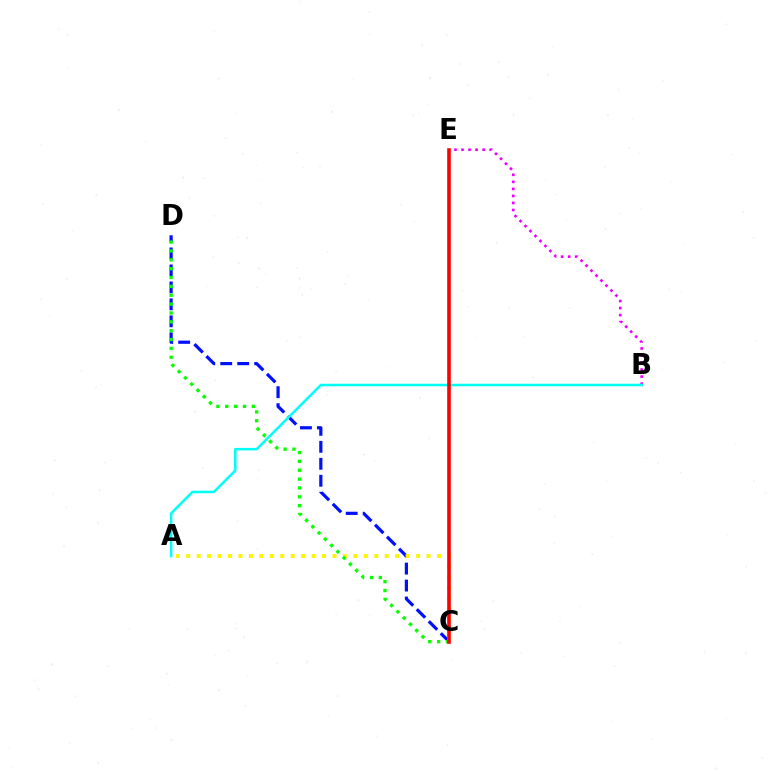{('C', 'D'): [{'color': '#0010ff', 'line_style': 'dashed', 'thickness': 2.31}, {'color': '#08ff00', 'line_style': 'dotted', 'thickness': 2.41}], ('B', 'E'): [{'color': '#ee00ff', 'line_style': 'dotted', 'thickness': 1.91}], ('A', 'C'): [{'color': '#fcf500', 'line_style': 'dotted', 'thickness': 2.84}], ('A', 'B'): [{'color': '#00fff6', 'line_style': 'solid', 'thickness': 1.82}], ('C', 'E'): [{'color': '#ff0000', 'line_style': 'solid', 'thickness': 2.59}]}